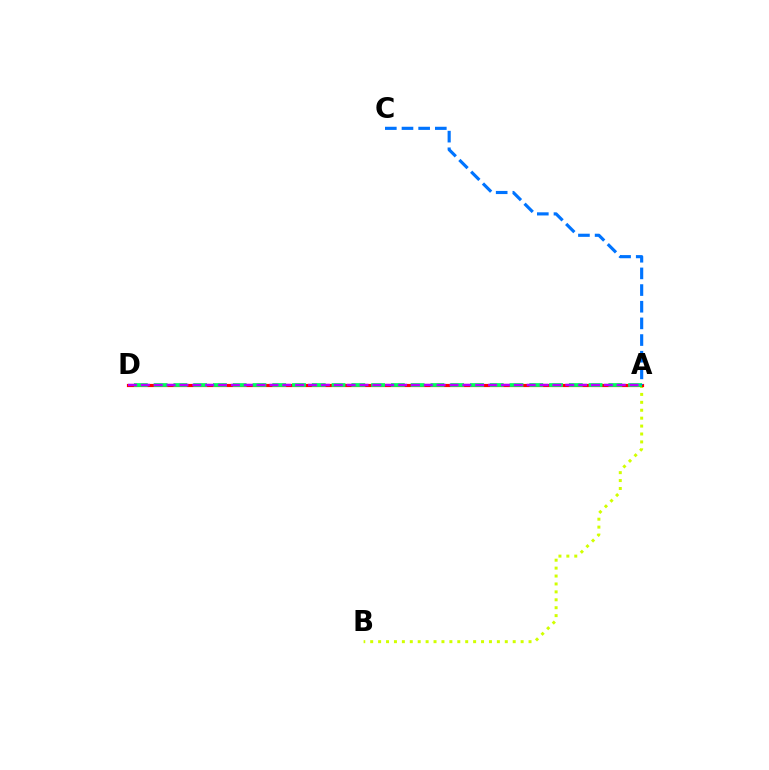{('A', 'B'): [{'color': '#d1ff00', 'line_style': 'dotted', 'thickness': 2.15}], ('A', 'D'): [{'color': '#ff0000', 'line_style': 'solid', 'thickness': 2.29}, {'color': '#00ff5c', 'line_style': 'dashed', 'thickness': 2.69}, {'color': '#b900ff', 'line_style': 'dashed', 'thickness': 1.75}], ('A', 'C'): [{'color': '#0074ff', 'line_style': 'dashed', 'thickness': 2.26}]}